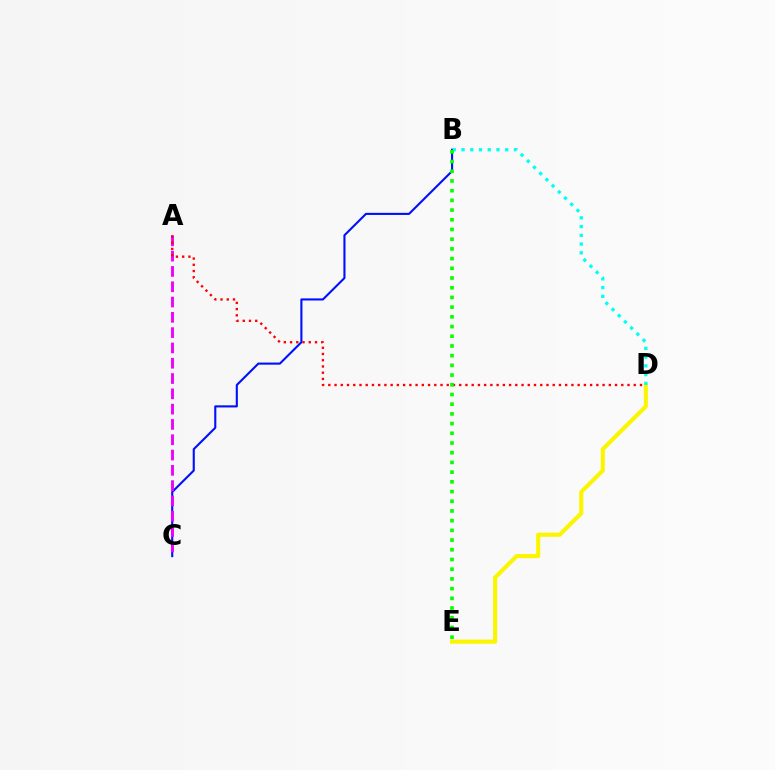{('B', 'C'): [{'color': '#0010ff', 'line_style': 'solid', 'thickness': 1.52}], ('D', 'E'): [{'color': '#fcf500', 'line_style': 'solid', 'thickness': 2.96}], ('A', 'C'): [{'color': '#ee00ff', 'line_style': 'dashed', 'thickness': 2.08}], ('A', 'D'): [{'color': '#ff0000', 'line_style': 'dotted', 'thickness': 1.69}], ('B', 'D'): [{'color': '#00fff6', 'line_style': 'dotted', 'thickness': 2.38}], ('B', 'E'): [{'color': '#08ff00', 'line_style': 'dotted', 'thickness': 2.64}]}